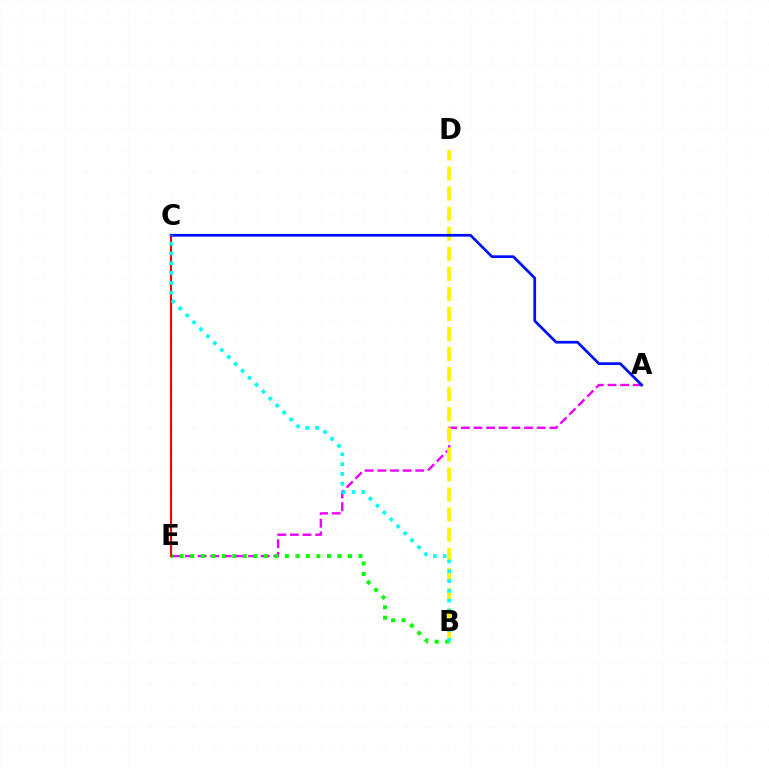{('A', 'E'): [{'color': '#ee00ff', 'line_style': 'dashed', 'thickness': 1.72}], ('B', 'D'): [{'color': '#fcf500', 'line_style': 'dashed', 'thickness': 2.73}], ('B', 'E'): [{'color': '#08ff00', 'line_style': 'dotted', 'thickness': 2.86}], ('C', 'E'): [{'color': '#ff0000', 'line_style': 'solid', 'thickness': 1.55}], ('A', 'C'): [{'color': '#0010ff', 'line_style': 'solid', 'thickness': 1.96}], ('B', 'C'): [{'color': '#00fff6', 'line_style': 'dotted', 'thickness': 2.66}]}